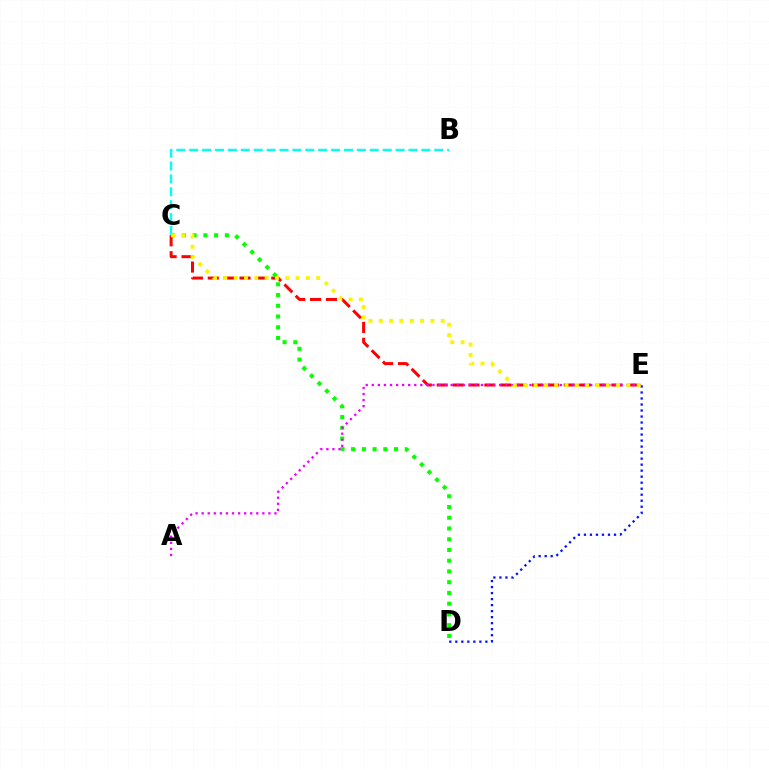{('C', 'E'): [{'color': '#ff0000', 'line_style': 'dashed', 'thickness': 2.16}, {'color': '#fcf500', 'line_style': 'dotted', 'thickness': 2.8}], ('C', 'D'): [{'color': '#08ff00', 'line_style': 'dotted', 'thickness': 2.92}], ('D', 'E'): [{'color': '#0010ff', 'line_style': 'dotted', 'thickness': 1.63}], ('B', 'C'): [{'color': '#00fff6', 'line_style': 'dashed', 'thickness': 1.75}], ('A', 'E'): [{'color': '#ee00ff', 'line_style': 'dotted', 'thickness': 1.65}]}